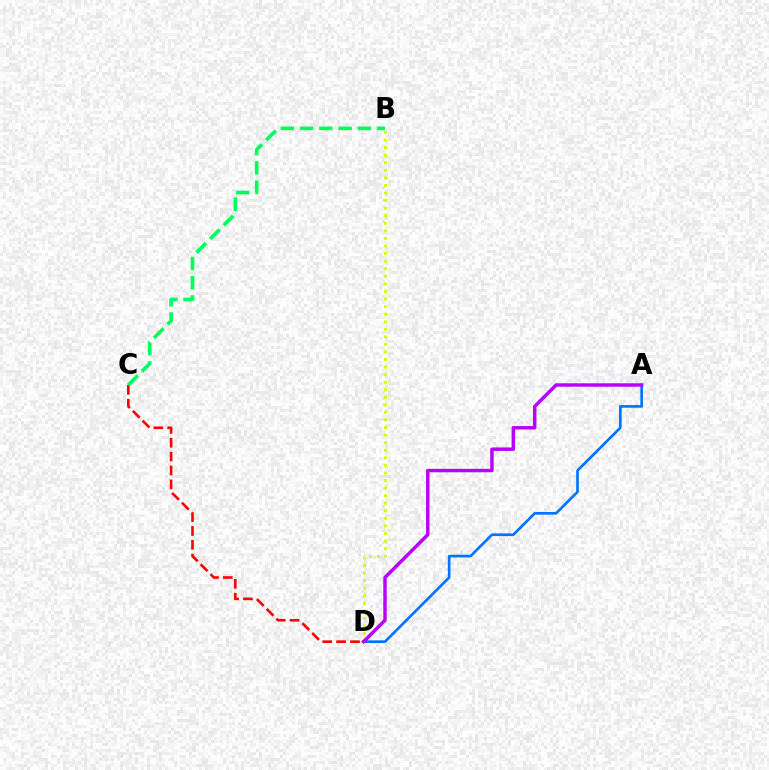{('B', 'D'): [{'color': '#d1ff00', 'line_style': 'dotted', 'thickness': 2.06}], ('C', 'D'): [{'color': '#ff0000', 'line_style': 'dashed', 'thickness': 1.88}], ('A', 'D'): [{'color': '#0074ff', 'line_style': 'solid', 'thickness': 1.91}, {'color': '#b900ff', 'line_style': 'solid', 'thickness': 2.48}], ('B', 'C'): [{'color': '#00ff5c', 'line_style': 'dashed', 'thickness': 2.61}]}